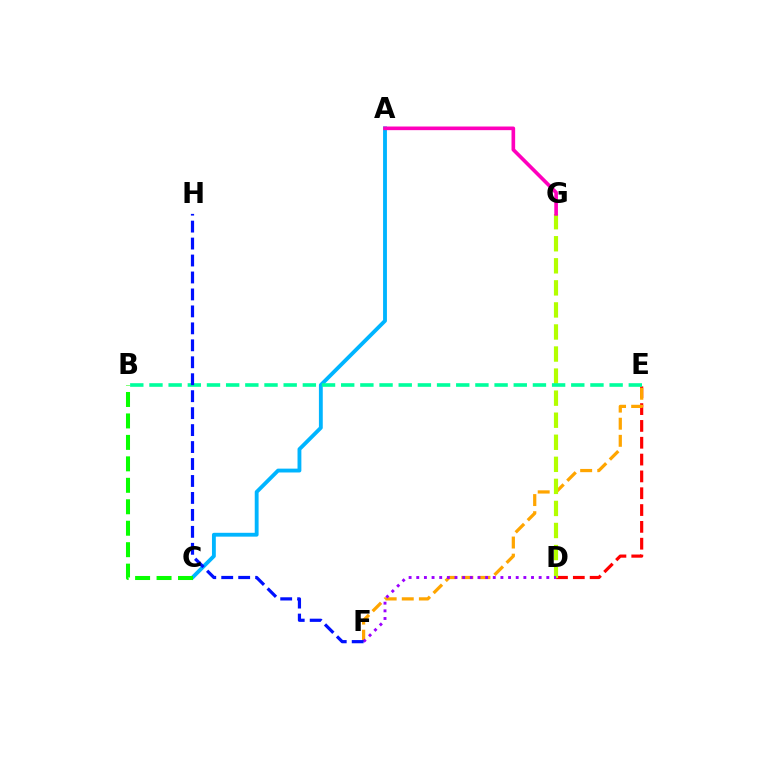{('D', 'E'): [{'color': '#ff0000', 'line_style': 'dashed', 'thickness': 2.29}], ('A', 'C'): [{'color': '#00b5ff', 'line_style': 'solid', 'thickness': 2.77}], ('E', 'F'): [{'color': '#ffa500', 'line_style': 'dashed', 'thickness': 2.32}], ('B', 'C'): [{'color': '#08ff00', 'line_style': 'dashed', 'thickness': 2.91}], ('D', 'G'): [{'color': '#b3ff00', 'line_style': 'dashed', 'thickness': 3.0}], ('B', 'E'): [{'color': '#00ff9d', 'line_style': 'dashed', 'thickness': 2.6}], ('D', 'F'): [{'color': '#9b00ff', 'line_style': 'dotted', 'thickness': 2.08}], ('A', 'G'): [{'color': '#ff00bd', 'line_style': 'solid', 'thickness': 2.62}], ('F', 'H'): [{'color': '#0010ff', 'line_style': 'dashed', 'thickness': 2.3}]}